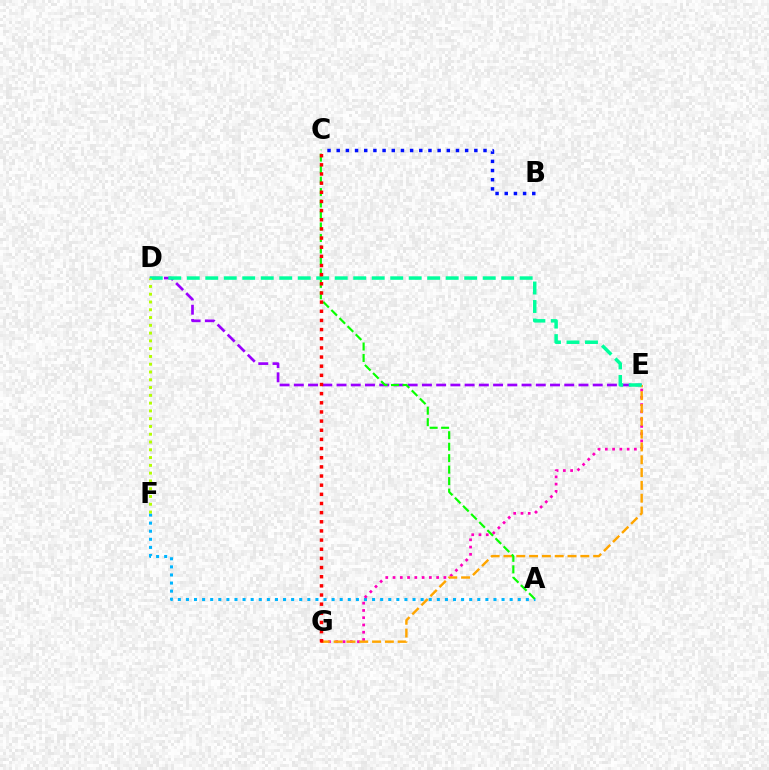{('A', 'F'): [{'color': '#00b5ff', 'line_style': 'dotted', 'thickness': 2.2}], ('B', 'C'): [{'color': '#0010ff', 'line_style': 'dotted', 'thickness': 2.49}], ('E', 'G'): [{'color': '#ff00bd', 'line_style': 'dotted', 'thickness': 1.97}, {'color': '#ffa500', 'line_style': 'dashed', 'thickness': 1.74}], ('D', 'E'): [{'color': '#9b00ff', 'line_style': 'dashed', 'thickness': 1.93}, {'color': '#00ff9d', 'line_style': 'dashed', 'thickness': 2.51}], ('D', 'F'): [{'color': '#b3ff00', 'line_style': 'dotted', 'thickness': 2.11}], ('A', 'C'): [{'color': '#08ff00', 'line_style': 'dashed', 'thickness': 1.56}], ('C', 'G'): [{'color': '#ff0000', 'line_style': 'dotted', 'thickness': 2.49}]}